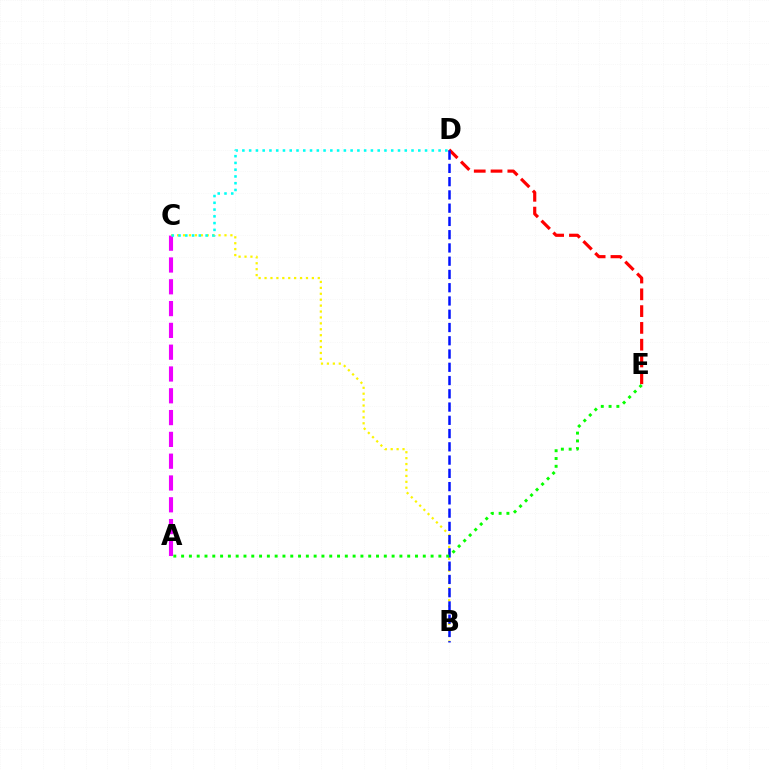{('D', 'E'): [{'color': '#ff0000', 'line_style': 'dashed', 'thickness': 2.28}], ('A', 'C'): [{'color': '#ee00ff', 'line_style': 'dashed', 'thickness': 2.96}], ('B', 'C'): [{'color': '#fcf500', 'line_style': 'dotted', 'thickness': 1.61}], ('B', 'D'): [{'color': '#0010ff', 'line_style': 'dashed', 'thickness': 1.8}], ('C', 'D'): [{'color': '#00fff6', 'line_style': 'dotted', 'thickness': 1.84}], ('A', 'E'): [{'color': '#08ff00', 'line_style': 'dotted', 'thickness': 2.12}]}